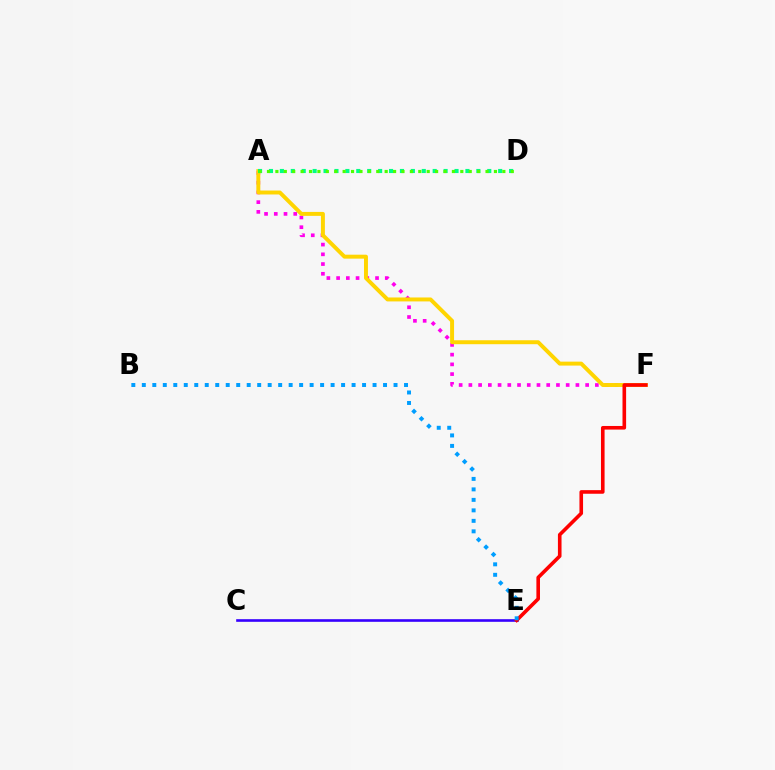{('A', 'F'): [{'color': '#ff00ed', 'line_style': 'dotted', 'thickness': 2.64}, {'color': '#ffd500', 'line_style': 'solid', 'thickness': 2.84}], ('C', 'E'): [{'color': '#3700ff', 'line_style': 'solid', 'thickness': 1.9}], ('E', 'F'): [{'color': '#ff0000', 'line_style': 'solid', 'thickness': 2.6}], ('A', 'D'): [{'color': '#00ff86', 'line_style': 'dotted', 'thickness': 2.97}, {'color': '#4fff00', 'line_style': 'dotted', 'thickness': 2.28}], ('B', 'E'): [{'color': '#009eff', 'line_style': 'dotted', 'thickness': 2.85}]}